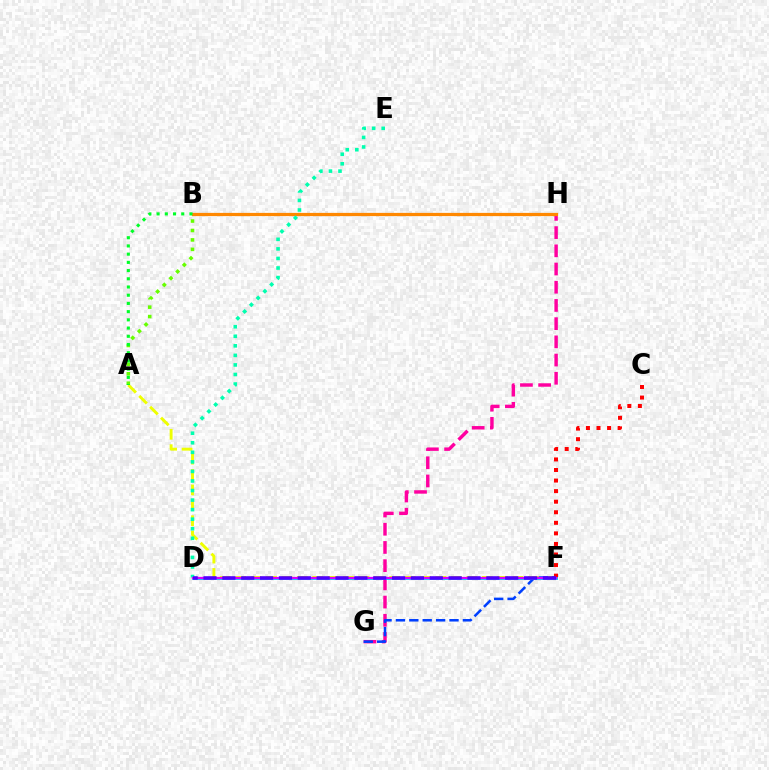{('G', 'H'): [{'color': '#ff00a0', 'line_style': 'dashed', 'thickness': 2.47}], ('A', 'F'): [{'color': '#eeff00', 'line_style': 'dashed', 'thickness': 2.09}], ('F', 'G'): [{'color': '#003fff', 'line_style': 'dashed', 'thickness': 1.82}], ('C', 'F'): [{'color': '#ff0000', 'line_style': 'dotted', 'thickness': 2.87}], ('B', 'H'): [{'color': '#ff8800', 'line_style': 'solid', 'thickness': 2.32}], ('D', 'F'): [{'color': '#00c7ff', 'line_style': 'solid', 'thickness': 2.05}, {'color': '#d600ff', 'line_style': 'solid', 'thickness': 1.62}, {'color': '#4f00ff', 'line_style': 'dashed', 'thickness': 2.56}], ('D', 'E'): [{'color': '#00ffaf', 'line_style': 'dotted', 'thickness': 2.6}], ('A', 'B'): [{'color': '#66ff00', 'line_style': 'dotted', 'thickness': 2.56}, {'color': '#00ff27', 'line_style': 'dotted', 'thickness': 2.23}]}